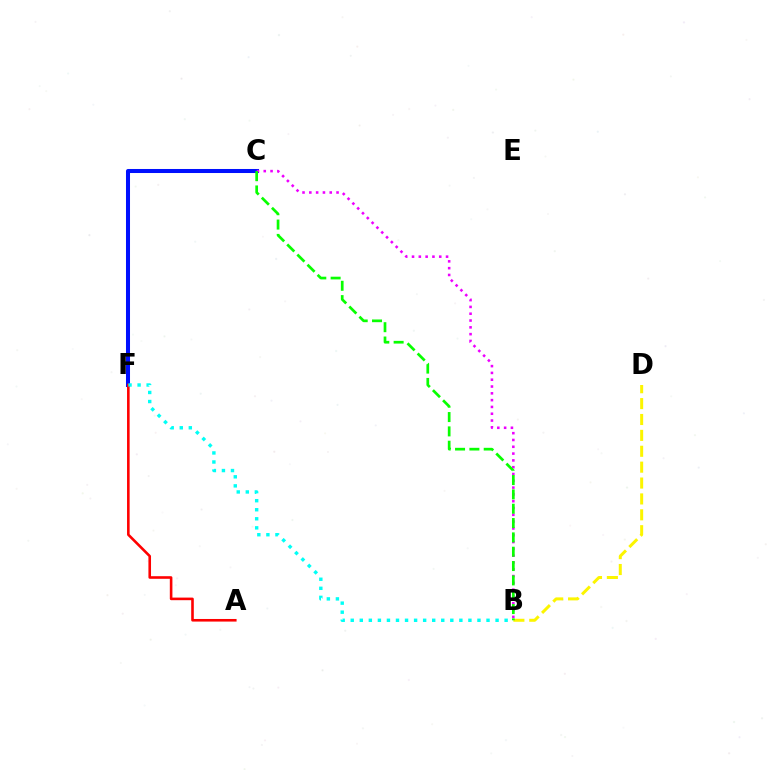{('C', 'F'): [{'color': '#0010ff', 'line_style': 'solid', 'thickness': 2.9}], ('B', 'C'): [{'color': '#ee00ff', 'line_style': 'dotted', 'thickness': 1.85}, {'color': '#08ff00', 'line_style': 'dashed', 'thickness': 1.95}], ('A', 'F'): [{'color': '#ff0000', 'line_style': 'solid', 'thickness': 1.87}], ('B', 'D'): [{'color': '#fcf500', 'line_style': 'dashed', 'thickness': 2.16}], ('B', 'F'): [{'color': '#00fff6', 'line_style': 'dotted', 'thickness': 2.46}]}